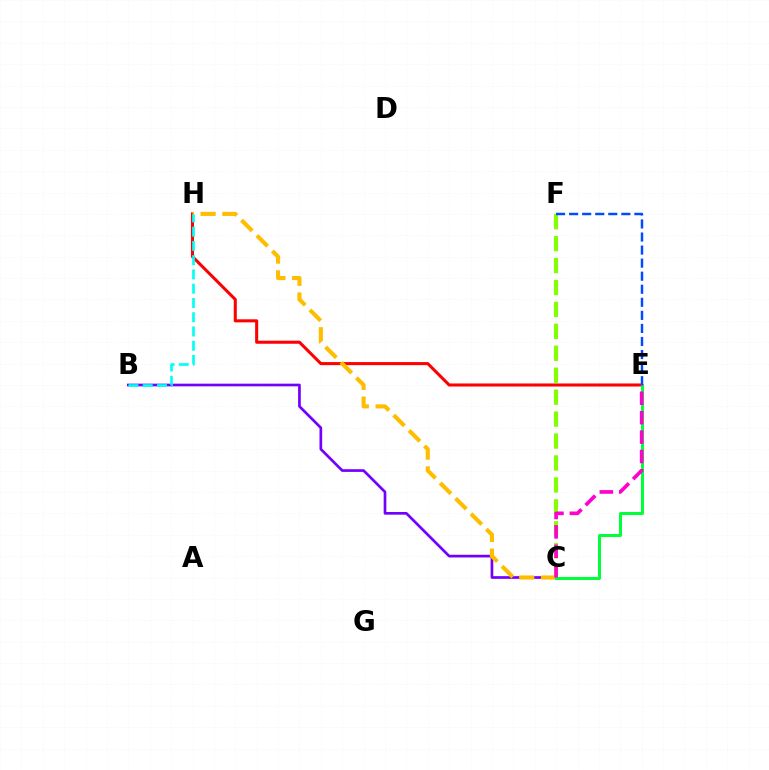{('C', 'F'): [{'color': '#84ff00', 'line_style': 'dashed', 'thickness': 2.98}], ('B', 'C'): [{'color': '#7200ff', 'line_style': 'solid', 'thickness': 1.93}], ('E', 'H'): [{'color': '#ff0000', 'line_style': 'solid', 'thickness': 2.2}], ('C', 'H'): [{'color': '#ffbd00', 'line_style': 'dashed', 'thickness': 2.96}], ('C', 'E'): [{'color': '#00ff39', 'line_style': 'solid', 'thickness': 2.14}, {'color': '#ff00cf', 'line_style': 'dashed', 'thickness': 2.64}], ('B', 'H'): [{'color': '#00fff6', 'line_style': 'dashed', 'thickness': 1.94}], ('E', 'F'): [{'color': '#004bff', 'line_style': 'dashed', 'thickness': 1.77}]}